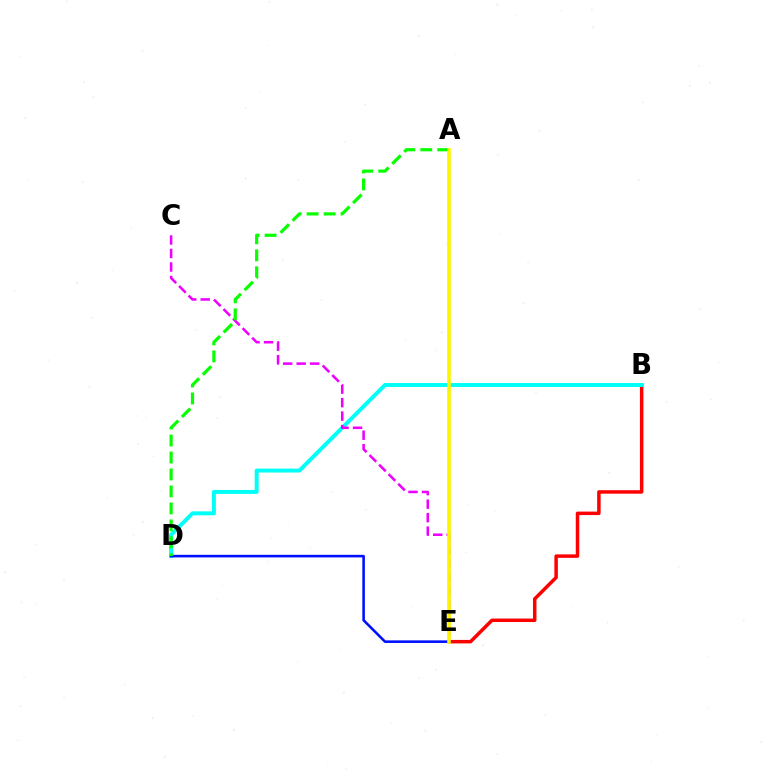{('B', 'E'): [{'color': '#ff0000', 'line_style': 'solid', 'thickness': 2.51}], ('B', 'D'): [{'color': '#00fff6', 'line_style': 'solid', 'thickness': 2.84}], ('C', 'E'): [{'color': '#ee00ff', 'line_style': 'dashed', 'thickness': 1.83}], ('D', 'E'): [{'color': '#0010ff', 'line_style': 'solid', 'thickness': 1.87}], ('A', 'D'): [{'color': '#08ff00', 'line_style': 'dashed', 'thickness': 2.31}], ('A', 'E'): [{'color': '#fcf500', 'line_style': 'solid', 'thickness': 2.59}]}